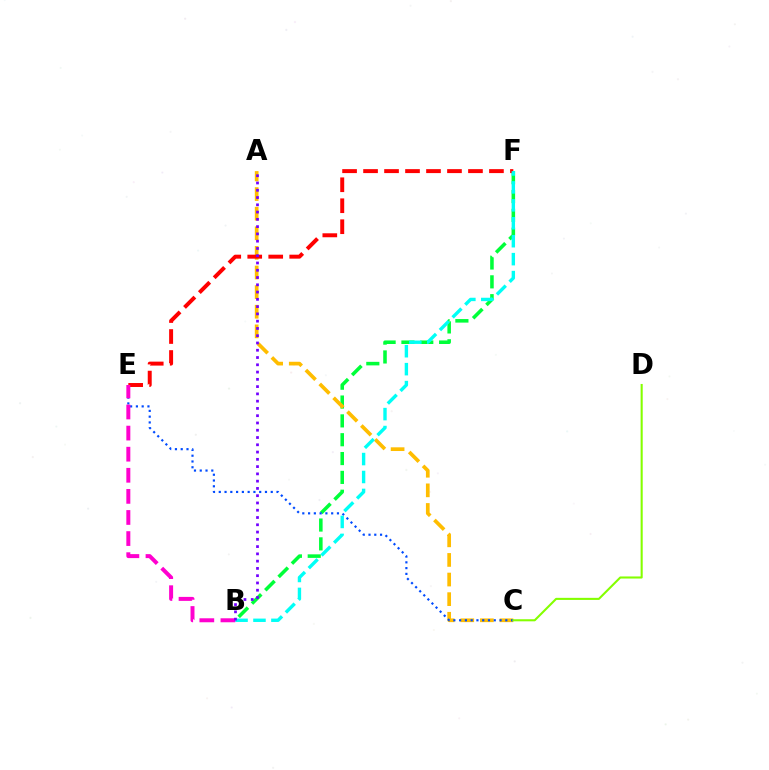{('B', 'F'): [{'color': '#00ff39', 'line_style': 'dashed', 'thickness': 2.56}, {'color': '#00fff6', 'line_style': 'dashed', 'thickness': 2.44}], ('A', 'C'): [{'color': '#ffbd00', 'line_style': 'dashed', 'thickness': 2.66}], ('E', 'F'): [{'color': '#ff0000', 'line_style': 'dashed', 'thickness': 2.85}], ('C', 'E'): [{'color': '#004bff', 'line_style': 'dotted', 'thickness': 1.57}], ('C', 'D'): [{'color': '#84ff00', 'line_style': 'solid', 'thickness': 1.5}], ('B', 'E'): [{'color': '#ff00cf', 'line_style': 'dashed', 'thickness': 2.87}], ('A', 'B'): [{'color': '#7200ff', 'line_style': 'dotted', 'thickness': 1.98}]}